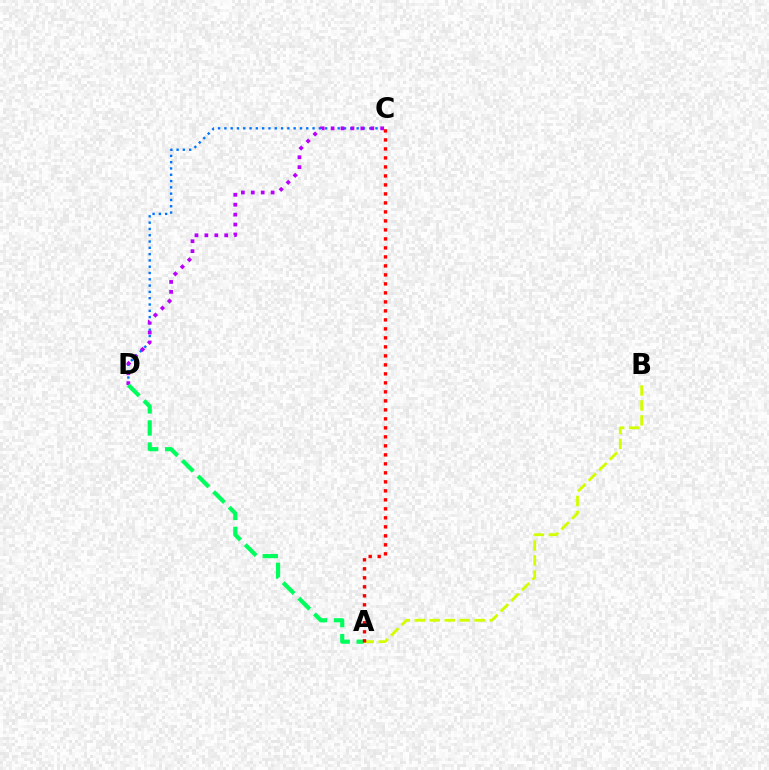{('C', 'D'): [{'color': '#0074ff', 'line_style': 'dotted', 'thickness': 1.71}, {'color': '#b900ff', 'line_style': 'dotted', 'thickness': 2.69}], ('A', 'B'): [{'color': '#d1ff00', 'line_style': 'dashed', 'thickness': 2.03}], ('A', 'D'): [{'color': '#00ff5c', 'line_style': 'dashed', 'thickness': 3.0}], ('A', 'C'): [{'color': '#ff0000', 'line_style': 'dotted', 'thickness': 2.44}]}